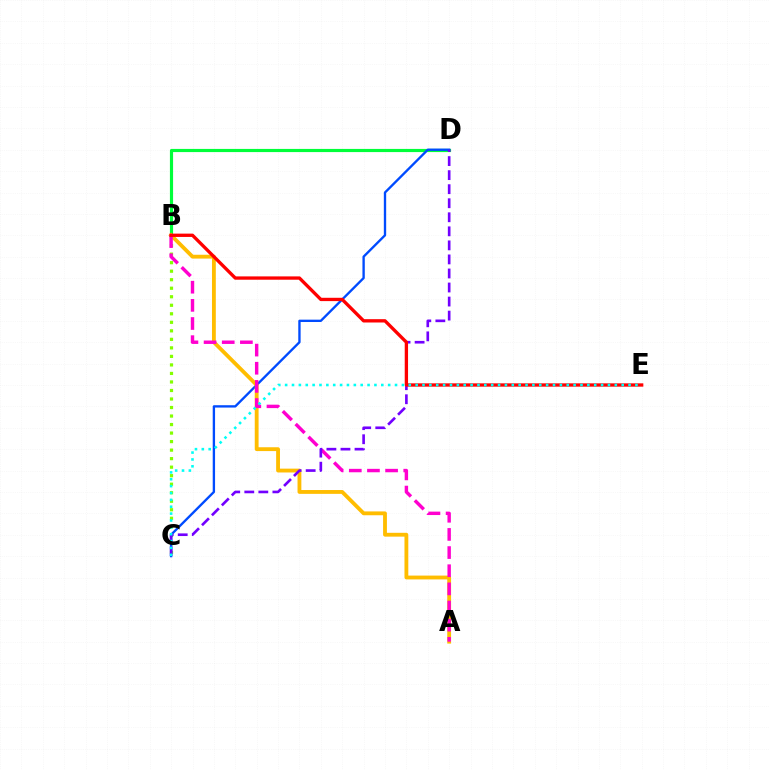{('B', 'C'): [{'color': '#84ff00', 'line_style': 'dotted', 'thickness': 2.32}], ('B', 'D'): [{'color': '#00ff39', 'line_style': 'solid', 'thickness': 2.28}], ('C', 'D'): [{'color': '#004bff', 'line_style': 'solid', 'thickness': 1.69}, {'color': '#7200ff', 'line_style': 'dashed', 'thickness': 1.91}], ('A', 'B'): [{'color': '#ffbd00', 'line_style': 'solid', 'thickness': 2.76}, {'color': '#ff00cf', 'line_style': 'dashed', 'thickness': 2.47}], ('B', 'E'): [{'color': '#ff0000', 'line_style': 'solid', 'thickness': 2.39}], ('C', 'E'): [{'color': '#00fff6', 'line_style': 'dotted', 'thickness': 1.87}]}